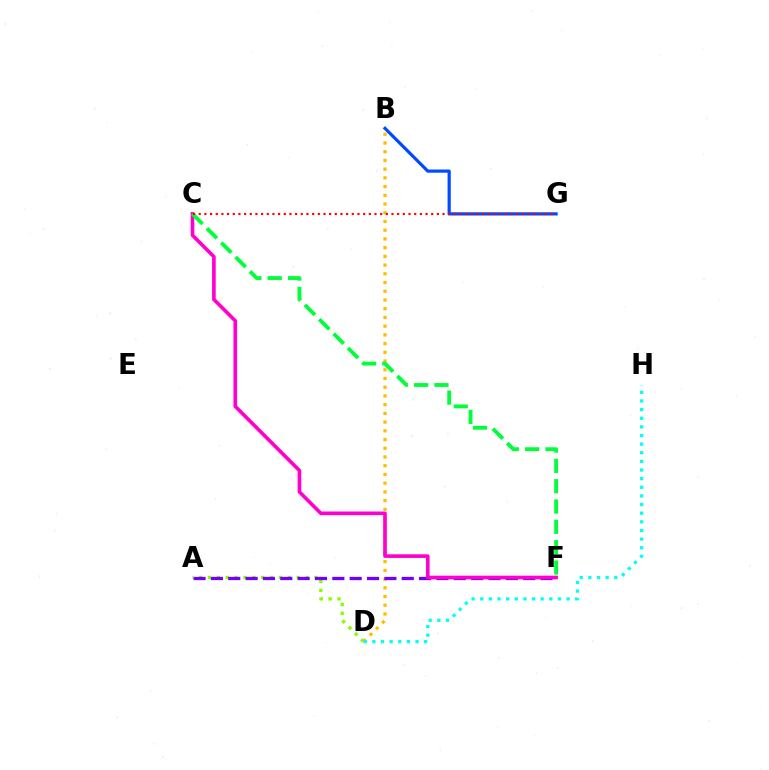{('A', 'D'): [{'color': '#84ff00', 'line_style': 'dotted', 'thickness': 2.41}], ('B', 'D'): [{'color': '#ffbd00', 'line_style': 'dotted', 'thickness': 2.37}], ('B', 'G'): [{'color': '#004bff', 'line_style': 'solid', 'thickness': 2.31}], ('A', 'F'): [{'color': '#7200ff', 'line_style': 'dashed', 'thickness': 2.36}], ('C', 'F'): [{'color': '#ff00cf', 'line_style': 'solid', 'thickness': 2.62}, {'color': '#00ff39', 'line_style': 'dashed', 'thickness': 2.76}], ('C', 'G'): [{'color': '#ff0000', 'line_style': 'dotted', 'thickness': 1.54}], ('D', 'H'): [{'color': '#00fff6', 'line_style': 'dotted', 'thickness': 2.35}]}